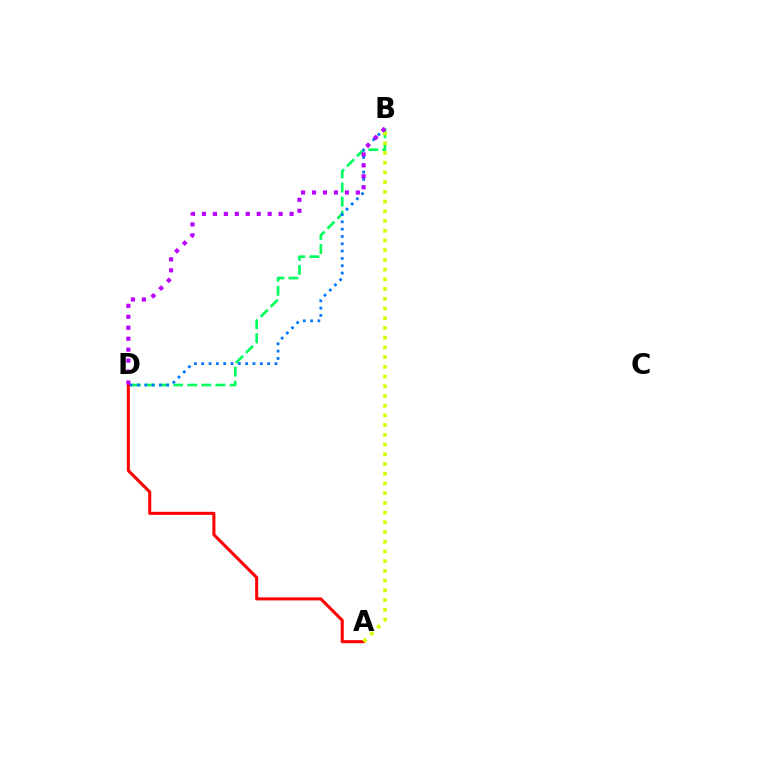{('B', 'D'): [{'color': '#00ff5c', 'line_style': 'dashed', 'thickness': 1.91}, {'color': '#0074ff', 'line_style': 'dotted', 'thickness': 1.99}, {'color': '#b900ff', 'line_style': 'dotted', 'thickness': 2.98}], ('A', 'D'): [{'color': '#ff0000', 'line_style': 'solid', 'thickness': 2.2}], ('A', 'B'): [{'color': '#d1ff00', 'line_style': 'dotted', 'thickness': 2.64}]}